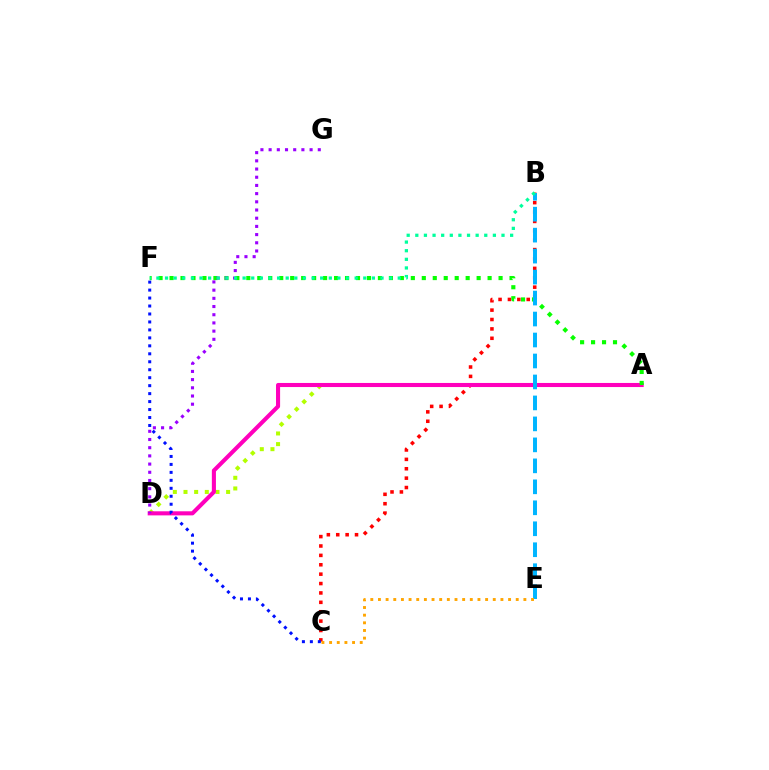{('A', 'D'): [{'color': '#b3ff00', 'line_style': 'dotted', 'thickness': 2.89}, {'color': '#ff00bd', 'line_style': 'solid', 'thickness': 2.94}], ('B', 'C'): [{'color': '#ff0000', 'line_style': 'dotted', 'thickness': 2.55}], ('A', 'F'): [{'color': '#08ff00', 'line_style': 'dotted', 'thickness': 2.98}], ('B', 'E'): [{'color': '#00b5ff', 'line_style': 'dashed', 'thickness': 2.85}], ('C', 'E'): [{'color': '#ffa500', 'line_style': 'dotted', 'thickness': 2.08}], ('C', 'F'): [{'color': '#0010ff', 'line_style': 'dotted', 'thickness': 2.16}], ('D', 'G'): [{'color': '#9b00ff', 'line_style': 'dotted', 'thickness': 2.23}], ('B', 'F'): [{'color': '#00ff9d', 'line_style': 'dotted', 'thickness': 2.34}]}